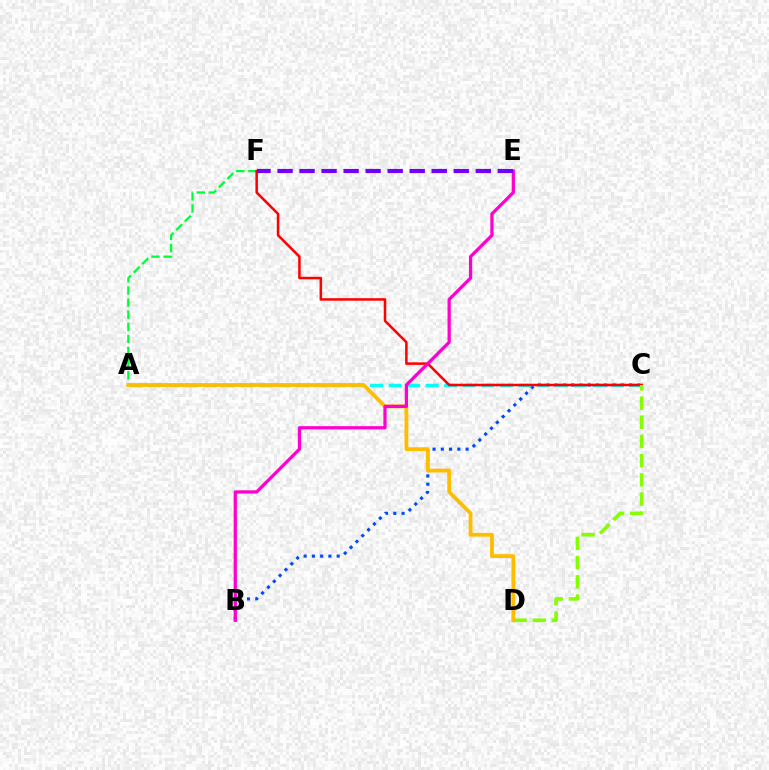{('B', 'C'): [{'color': '#004bff', 'line_style': 'dotted', 'thickness': 2.24}], ('A', 'C'): [{'color': '#00fff6', 'line_style': 'dashed', 'thickness': 2.52}], ('A', 'F'): [{'color': '#00ff39', 'line_style': 'dashed', 'thickness': 1.65}], ('C', 'F'): [{'color': '#ff0000', 'line_style': 'solid', 'thickness': 1.82}], ('C', 'D'): [{'color': '#84ff00', 'line_style': 'dashed', 'thickness': 2.61}], ('A', 'D'): [{'color': '#ffbd00', 'line_style': 'solid', 'thickness': 2.74}], ('B', 'E'): [{'color': '#ff00cf', 'line_style': 'solid', 'thickness': 2.34}], ('E', 'F'): [{'color': '#7200ff', 'line_style': 'dashed', 'thickness': 2.99}]}